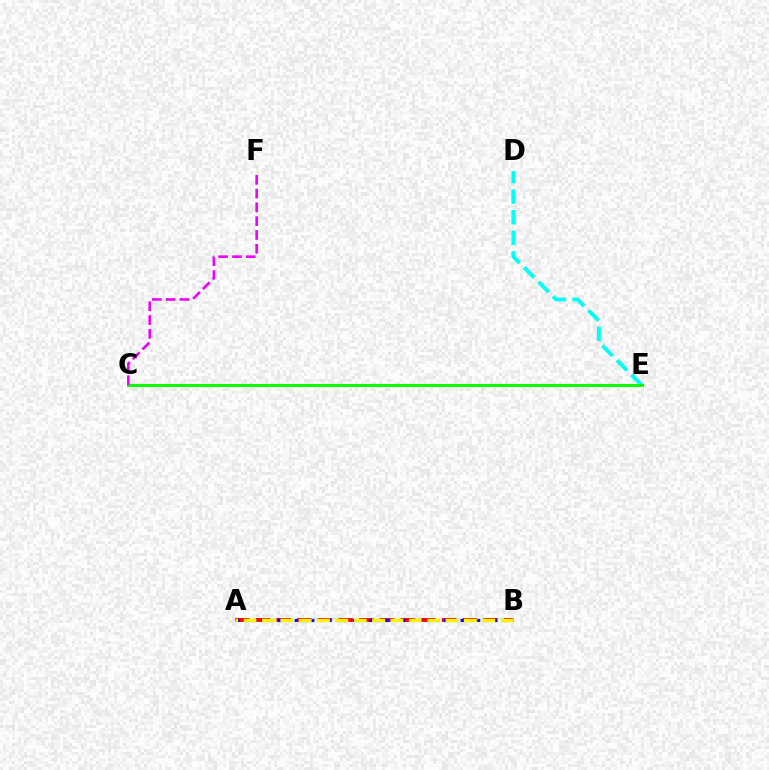{('A', 'B'): [{'color': '#ff0000', 'line_style': 'dashed', 'thickness': 2.81}, {'color': '#0010ff', 'line_style': 'dotted', 'thickness': 2.25}, {'color': '#fcf500', 'line_style': 'dashed', 'thickness': 2.49}], ('D', 'E'): [{'color': '#00fff6', 'line_style': 'dashed', 'thickness': 2.79}], ('C', 'E'): [{'color': '#08ff00', 'line_style': 'solid', 'thickness': 2.11}], ('C', 'F'): [{'color': '#ee00ff', 'line_style': 'dashed', 'thickness': 1.88}]}